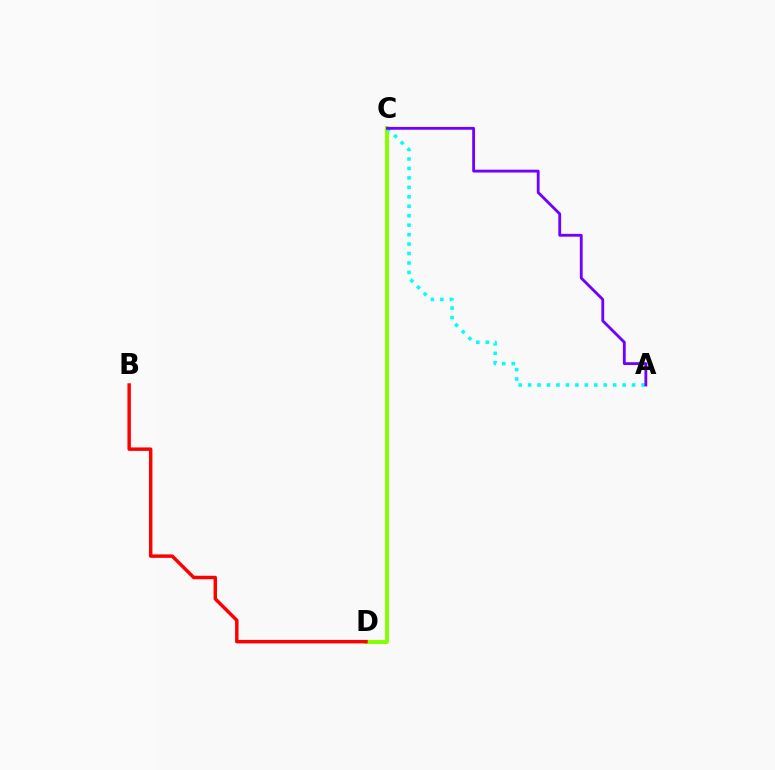{('C', 'D'): [{'color': '#84ff00', 'line_style': 'solid', 'thickness': 2.83}], ('A', 'C'): [{'color': '#00fff6', 'line_style': 'dotted', 'thickness': 2.57}, {'color': '#7200ff', 'line_style': 'solid', 'thickness': 2.04}], ('B', 'D'): [{'color': '#ff0000', 'line_style': 'solid', 'thickness': 2.49}]}